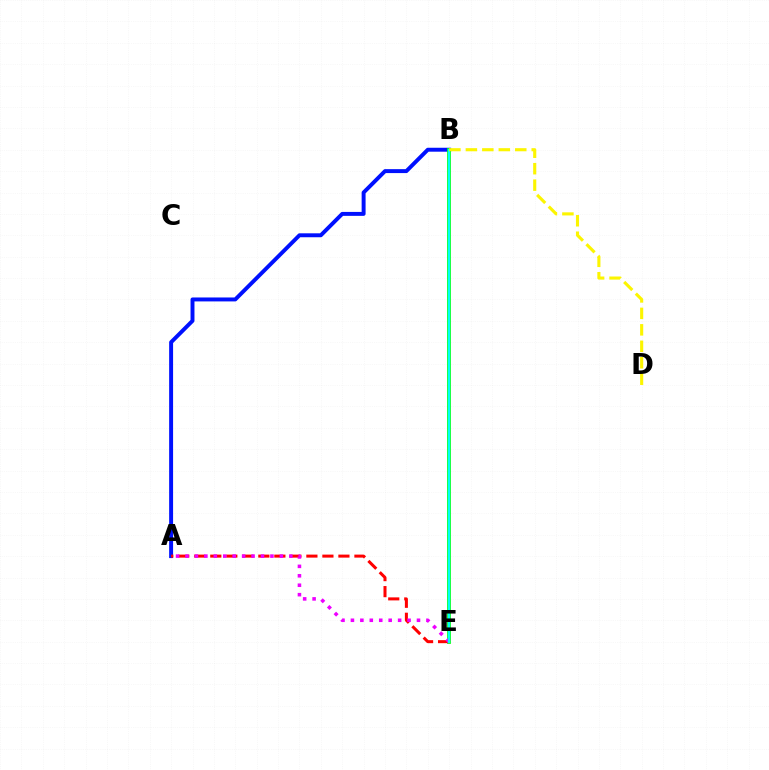{('A', 'B'): [{'color': '#0010ff', 'line_style': 'solid', 'thickness': 2.84}], ('B', 'E'): [{'color': '#08ff00', 'line_style': 'solid', 'thickness': 2.71}, {'color': '#00fff6', 'line_style': 'solid', 'thickness': 1.71}], ('A', 'E'): [{'color': '#ff0000', 'line_style': 'dashed', 'thickness': 2.18}, {'color': '#ee00ff', 'line_style': 'dotted', 'thickness': 2.56}], ('B', 'D'): [{'color': '#fcf500', 'line_style': 'dashed', 'thickness': 2.24}]}